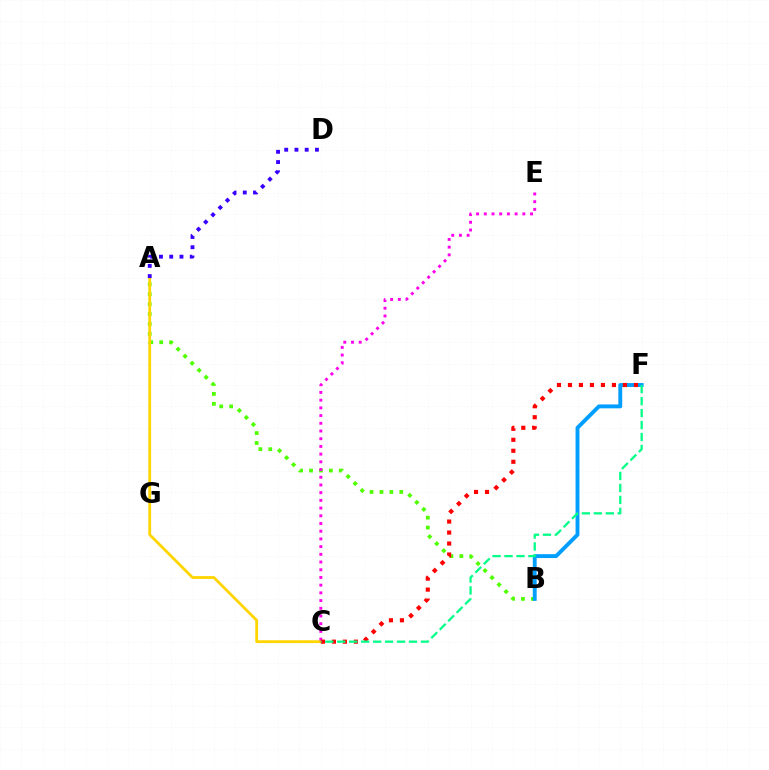{('A', 'B'): [{'color': '#4fff00', 'line_style': 'dotted', 'thickness': 2.69}], ('A', 'C'): [{'color': '#ffd500', 'line_style': 'solid', 'thickness': 2.02}], ('C', 'E'): [{'color': '#ff00ed', 'line_style': 'dotted', 'thickness': 2.09}], ('B', 'F'): [{'color': '#009eff', 'line_style': 'solid', 'thickness': 2.79}], ('C', 'F'): [{'color': '#ff0000', 'line_style': 'dotted', 'thickness': 2.99}, {'color': '#00ff86', 'line_style': 'dashed', 'thickness': 1.62}], ('A', 'D'): [{'color': '#3700ff', 'line_style': 'dotted', 'thickness': 2.78}]}